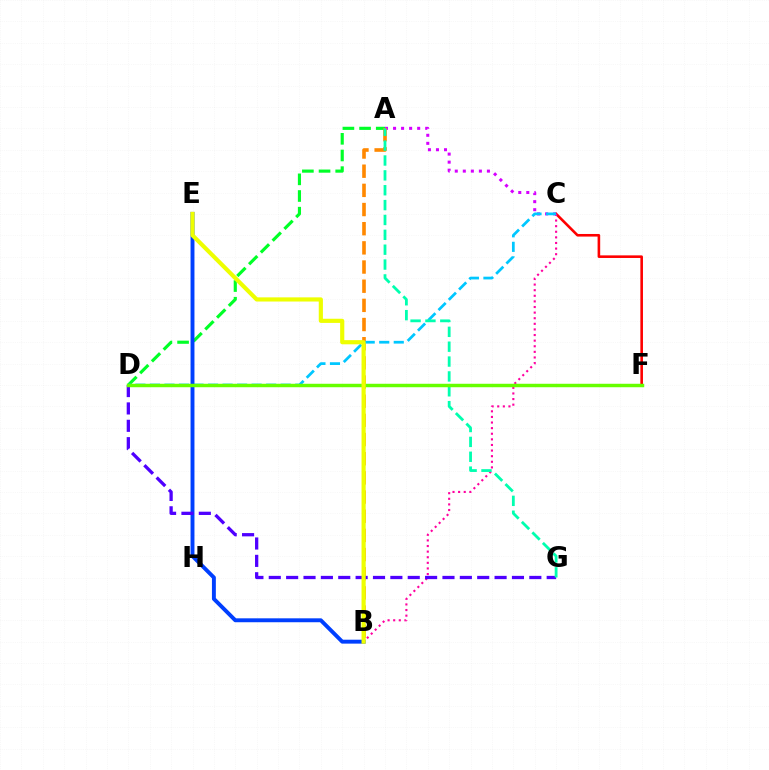{('A', 'D'): [{'color': '#00ff27', 'line_style': 'dashed', 'thickness': 2.26}], ('C', 'F'): [{'color': '#ff0000', 'line_style': 'solid', 'thickness': 1.87}], ('B', 'C'): [{'color': '#ff00a0', 'line_style': 'dotted', 'thickness': 1.52}], ('A', 'C'): [{'color': '#d600ff', 'line_style': 'dotted', 'thickness': 2.18}], ('A', 'B'): [{'color': '#ff8800', 'line_style': 'dashed', 'thickness': 2.6}], ('C', 'D'): [{'color': '#00c7ff', 'line_style': 'dashed', 'thickness': 1.97}], ('B', 'E'): [{'color': '#003fff', 'line_style': 'solid', 'thickness': 2.82}, {'color': '#eeff00', 'line_style': 'solid', 'thickness': 3.0}], ('D', 'G'): [{'color': '#4f00ff', 'line_style': 'dashed', 'thickness': 2.36}], ('A', 'G'): [{'color': '#00ffaf', 'line_style': 'dashed', 'thickness': 2.02}], ('D', 'F'): [{'color': '#66ff00', 'line_style': 'solid', 'thickness': 2.49}]}